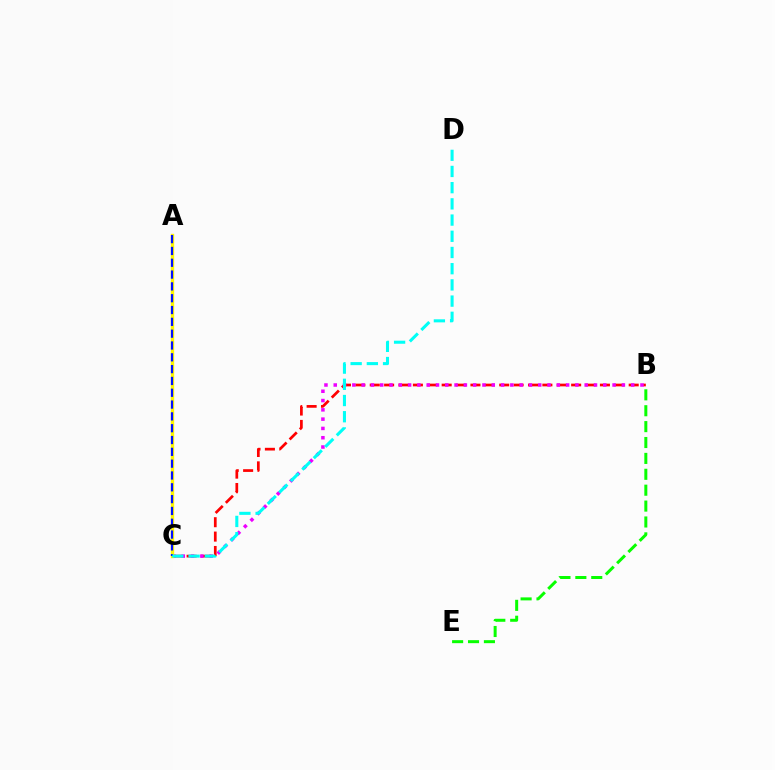{('B', 'C'): [{'color': '#ff0000', 'line_style': 'dashed', 'thickness': 1.95}, {'color': '#ee00ff', 'line_style': 'dotted', 'thickness': 2.53}], ('A', 'C'): [{'color': '#fcf500', 'line_style': 'solid', 'thickness': 2.41}, {'color': '#0010ff', 'line_style': 'dashed', 'thickness': 1.61}], ('B', 'E'): [{'color': '#08ff00', 'line_style': 'dashed', 'thickness': 2.16}], ('C', 'D'): [{'color': '#00fff6', 'line_style': 'dashed', 'thickness': 2.2}]}